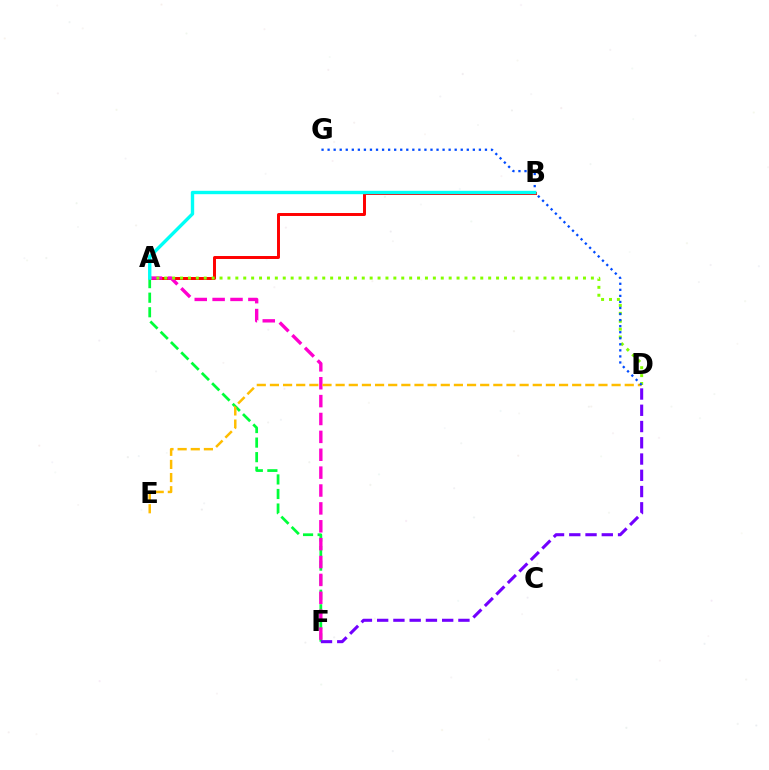{('A', 'B'): [{'color': '#ff0000', 'line_style': 'solid', 'thickness': 2.13}, {'color': '#00fff6', 'line_style': 'solid', 'thickness': 2.43}], ('A', 'F'): [{'color': '#00ff39', 'line_style': 'dashed', 'thickness': 1.98}, {'color': '#ff00cf', 'line_style': 'dashed', 'thickness': 2.43}], ('A', 'D'): [{'color': '#84ff00', 'line_style': 'dotted', 'thickness': 2.15}], ('D', 'F'): [{'color': '#7200ff', 'line_style': 'dashed', 'thickness': 2.21}], ('D', 'E'): [{'color': '#ffbd00', 'line_style': 'dashed', 'thickness': 1.79}], ('D', 'G'): [{'color': '#004bff', 'line_style': 'dotted', 'thickness': 1.64}]}